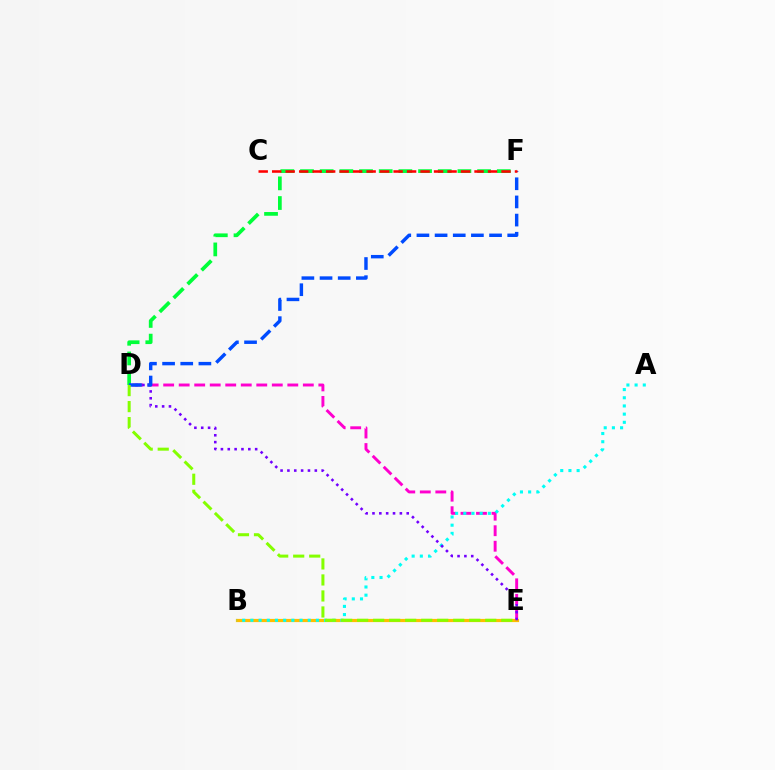{('D', 'E'): [{'color': '#ff00cf', 'line_style': 'dashed', 'thickness': 2.11}, {'color': '#7200ff', 'line_style': 'dotted', 'thickness': 1.86}, {'color': '#84ff00', 'line_style': 'dashed', 'thickness': 2.18}], ('D', 'F'): [{'color': '#00ff39', 'line_style': 'dashed', 'thickness': 2.67}, {'color': '#004bff', 'line_style': 'dashed', 'thickness': 2.47}], ('B', 'E'): [{'color': '#ffbd00', 'line_style': 'solid', 'thickness': 2.3}], ('A', 'B'): [{'color': '#00fff6', 'line_style': 'dotted', 'thickness': 2.22}], ('C', 'F'): [{'color': '#ff0000', 'line_style': 'dashed', 'thickness': 1.83}]}